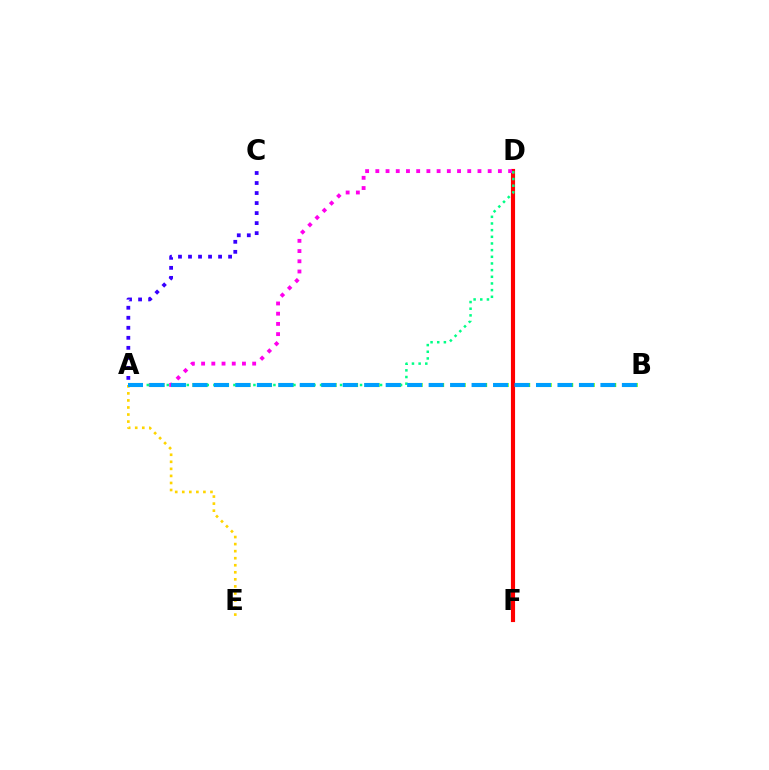{('D', 'F'): [{'color': '#ff0000', 'line_style': 'solid', 'thickness': 2.98}], ('A', 'D'): [{'color': '#ff00ed', 'line_style': 'dotted', 'thickness': 2.77}, {'color': '#00ff86', 'line_style': 'dotted', 'thickness': 1.81}], ('A', 'B'): [{'color': '#4fff00', 'line_style': 'dashed', 'thickness': 2.92}, {'color': '#009eff', 'line_style': 'dashed', 'thickness': 2.92}], ('A', 'E'): [{'color': '#ffd500', 'line_style': 'dotted', 'thickness': 1.92}], ('A', 'C'): [{'color': '#3700ff', 'line_style': 'dotted', 'thickness': 2.72}]}